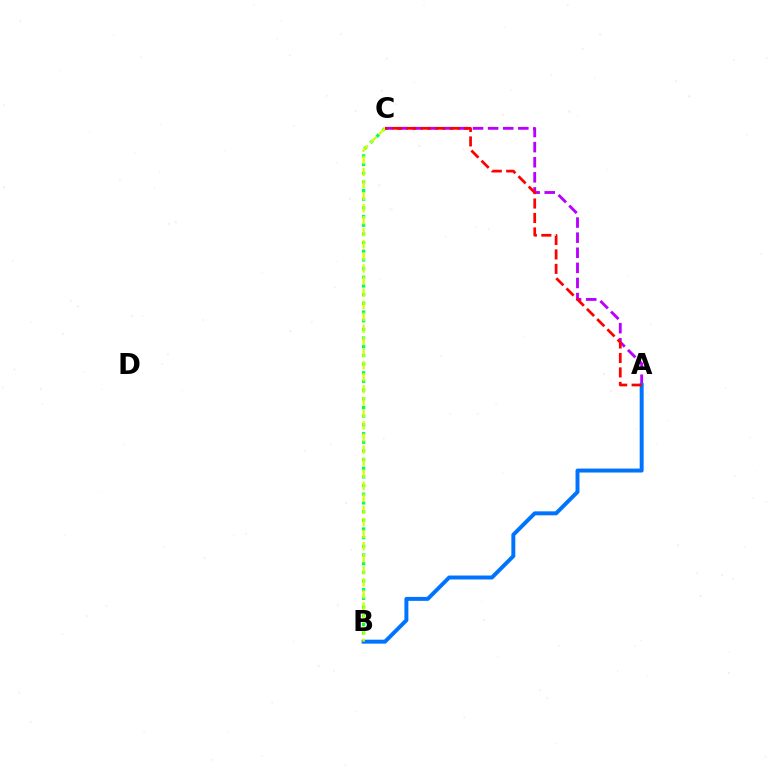{('A', 'C'): [{'color': '#b900ff', 'line_style': 'dashed', 'thickness': 2.05}, {'color': '#ff0000', 'line_style': 'dashed', 'thickness': 1.96}], ('B', 'C'): [{'color': '#00ff5c', 'line_style': 'dotted', 'thickness': 2.36}, {'color': '#d1ff00', 'line_style': 'dashed', 'thickness': 1.64}], ('A', 'B'): [{'color': '#0074ff', 'line_style': 'solid', 'thickness': 2.85}]}